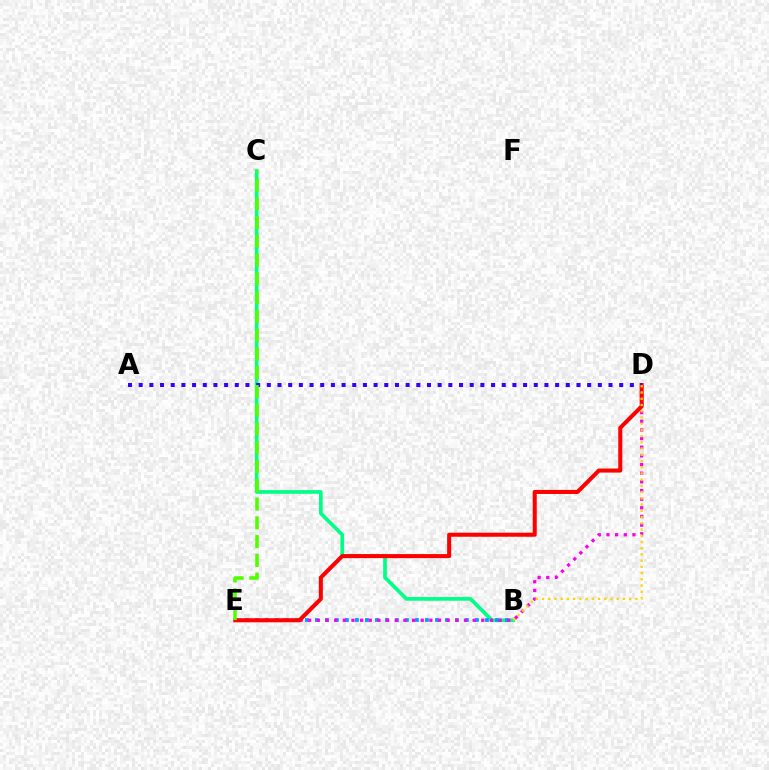{('B', 'C'): [{'color': '#00ff86', 'line_style': 'solid', 'thickness': 2.66}], ('B', 'E'): [{'color': '#009eff', 'line_style': 'dotted', 'thickness': 2.72}], ('D', 'E'): [{'color': '#ff00ed', 'line_style': 'dotted', 'thickness': 2.35}, {'color': '#ff0000', 'line_style': 'solid', 'thickness': 2.92}], ('A', 'D'): [{'color': '#3700ff', 'line_style': 'dotted', 'thickness': 2.9}], ('B', 'D'): [{'color': '#ffd500', 'line_style': 'dotted', 'thickness': 1.69}], ('C', 'E'): [{'color': '#4fff00', 'line_style': 'dashed', 'thickness': 2.55}]}